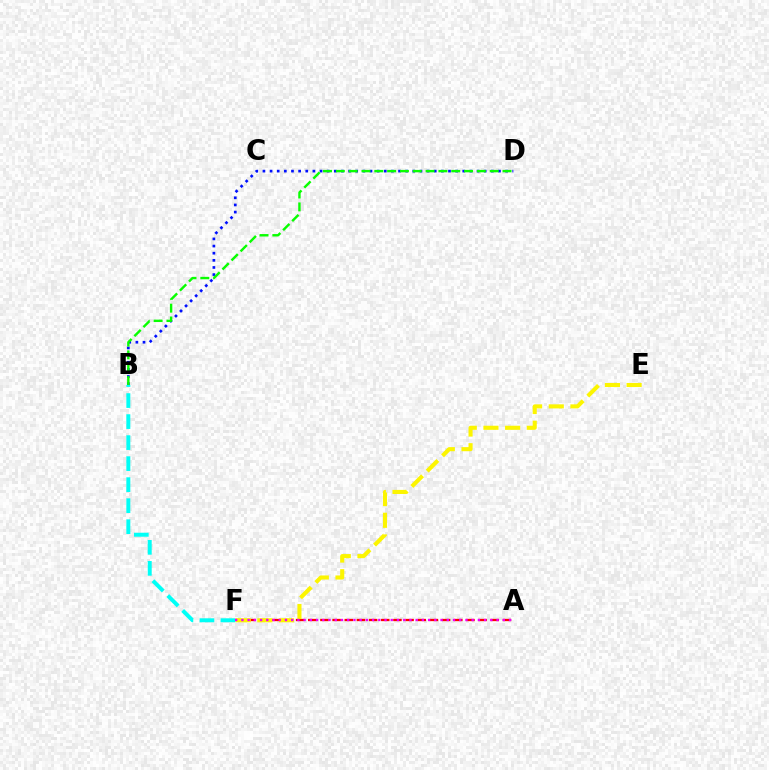{('B', 'D'): [{'color': '#0010ff', 'line_style': 'dotted', 'thickness': 1.94}, {'color': '#08ff00', 'line_style': 'dashed', 'thickness': 1.74}], ('A', 'F'): [{'color': '#ff0000', 'line_style': 'dashed', 'thickness': 1.65}, {'color': '#ee00ff', 'line_style': 'dotted', 'thickness': 1.69}], ('E', 'F'): [{'color': '#fcf500', 'line_style': 'dashed', 'thickness': 2.94}], ('B', 'F'): [{'color': '#00fff6', 'line_style': 'dashed', 'thickness': 2.86}]}